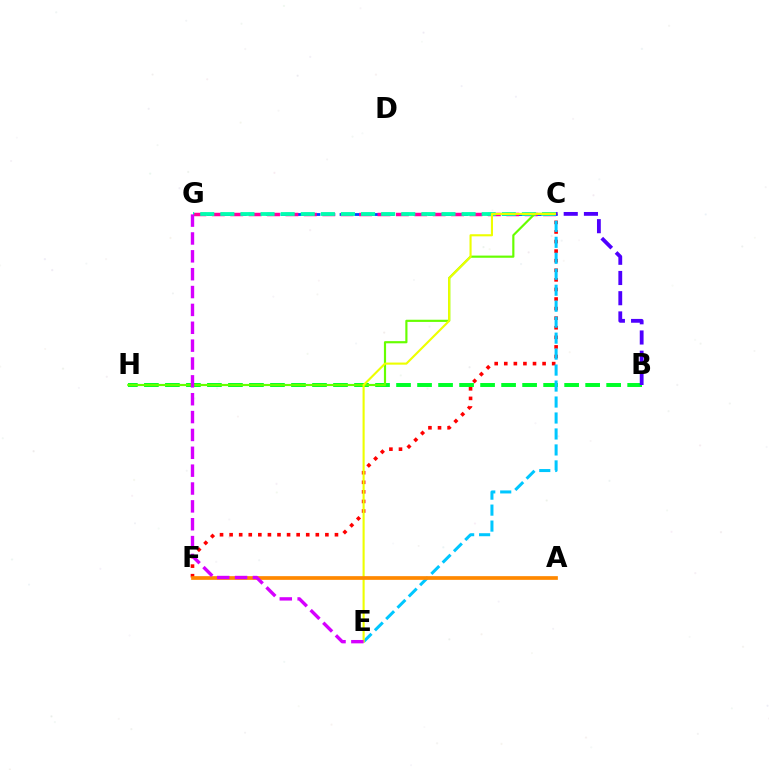{('C', 'G'): [{'color': '#003fff', 'line_style': 'dashed', 'thickness': 2.0}, {'color': '#ff00a0', 'line_style': 'dashed', 'thickness': 2.5}, {'color': '#00ffaf', 'line_style': 'dashed', 'thickness': 2.73}], ('B', 'H'): [{'color': '#00ff27', 'line_style': 'dashed', 'thickness': 2.85}], ('C', 'H'): [{'color': '#66ff00', 'line_style': 'solid', 'thickness': 1.56}], ('C', 'F'): [{'color': '#ff0000', 'line_style': 'dotted', 'thickness': 2.6}], ('C', 'E'): [{'color': '#00c7ff', 'line_style': 'dashed', 'thickness': 2.17}, {'color': '#eeff00', 'line_style': 'solid', 'thickness': 1.52}], ('A', 'F'): [{'color': '#ff8800', 'line_style': 'solid', 'thickness': 2.66}], ('B', 'C'): [{'color': '#4f00ff', 'line_style': 'dashed', 'thickness': 2.75}], ('E', 'G'): [{'color': '#d600ff', 'line_style': 'dashed', 'thickness': 2.43}]}